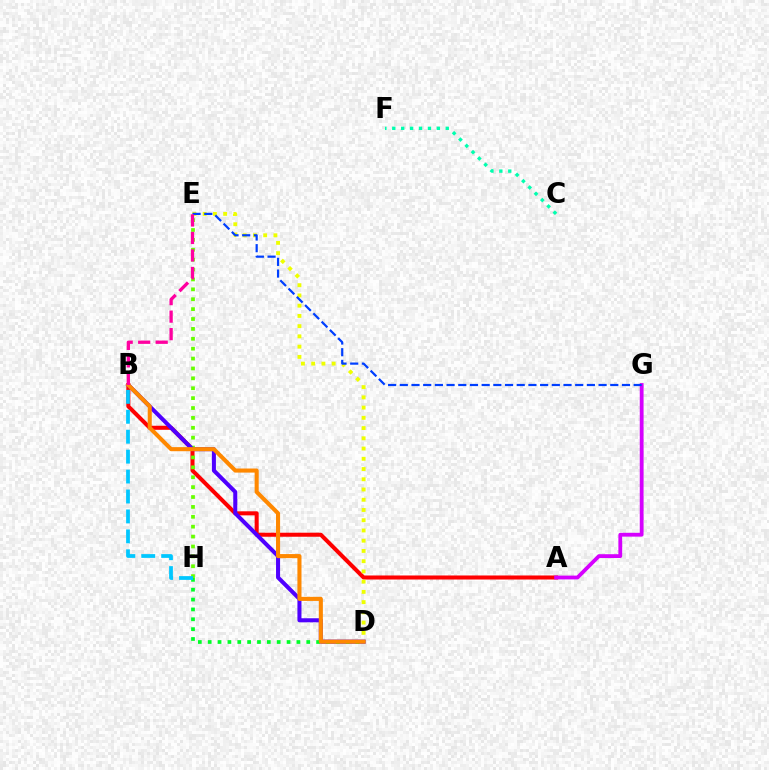{('A', 'B'): [{'color': '#ff0000', 'line_style': 'solid', 'thickness': 2.91}], ('E', 'H'): [{'color': '#66ff00', 'line_style': 'dotted', 'thickness': 2.69}], ('C', 'F'): [{'color': '#00ffaf', 'line_style': 'dotted', 'thickness': 2.42}], ('B', 'D'): [{'color': '#4f00ff', 'line_style': 'solid', 'thickness': 2.91}, {'color': '#ff8800', 'line_style': 'solid', 'thickness': 2.94}], ('D', 'E'): [{'color': '#eeff00', 'line_style': 'dotted', 'thickness': 2.78}], ('A', 'G'): [{'color': '#d600ff', 'line_style': 'solid', 'thickness': 2.74}], ('D', 'H'): [{'color': '#00ff27', 'line_style': 'dotted', 'thickness': 2.68}], ('B', 'H'): [{'color': '#00c7ff', 'line_style': 'dashed', 'thickness': 2.71}], ('E', 'G'): [{'color': '#003fff', 'line_style': 'dashed', 'thickness': 1.59}], ('B', 'E'): [{'color': '#ff00a0', 'line_style': 'dashed', 'thickness': 2.38}]}